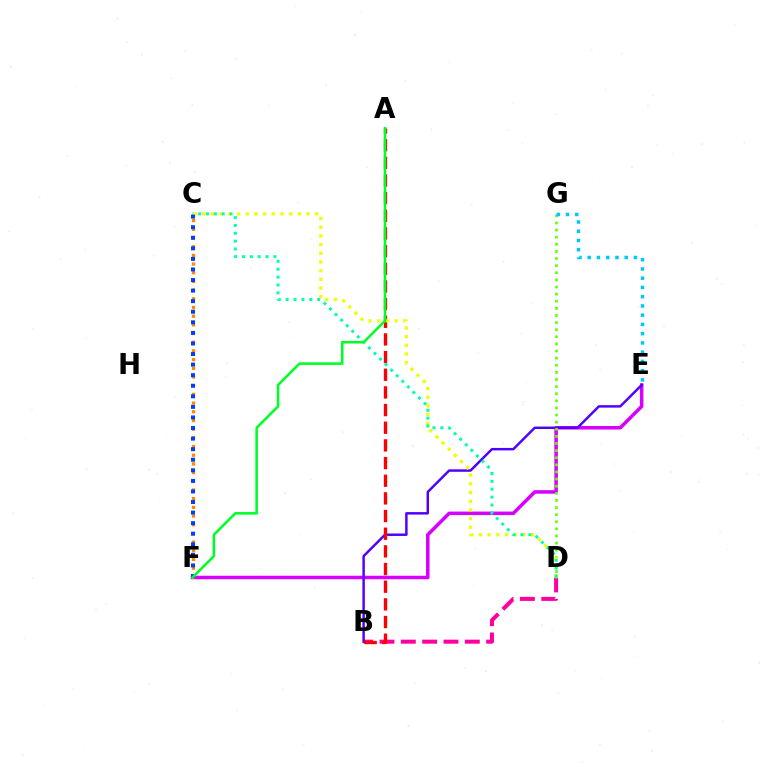{('E', 'F'): [{'color': '#d600ff', 'line_style': 'solid', 'thickness': 2.54}], ('B', 'D'): [{'color': '#ff00a0', 'line_style': 'dashed', 'thickness': 2.9}], ('C', 'F'): [{'color': '#ff8800', 'line_style': 'dotted', 'thickness': 2.36}, {'color': '#003fff', 'line_style': 'dotted', 'thickness': 2.87}], ('B', 'E'): [{'color': '#4f00ff', 'line_style': 'solid', 'thickness': 1.77}], ('D', 'G'): [{'color': '#66ff00', 'line_style': 'dotted', 'thickness': 1.93}], ('A', 'B'): [{'color': '#ff0000', 'line_style': 'dashed', 'thickness': 2.4}], ('C', 'D'): [{'color': '#eeff00', 'line_style': 'dotted', 'thickness': 2.36}, {'color': '#00ffaf', 'line_style': 'dotted', 'thickness': 2.14}], ('E', 'G'): [{'color': '#00c7ff', 'line_style': 'dotted', 'thickness': 2.51}], ('A', 'F'): [{'color': '#00ff27', 'line_style': 'solid', 'thickness': 1.84}]}